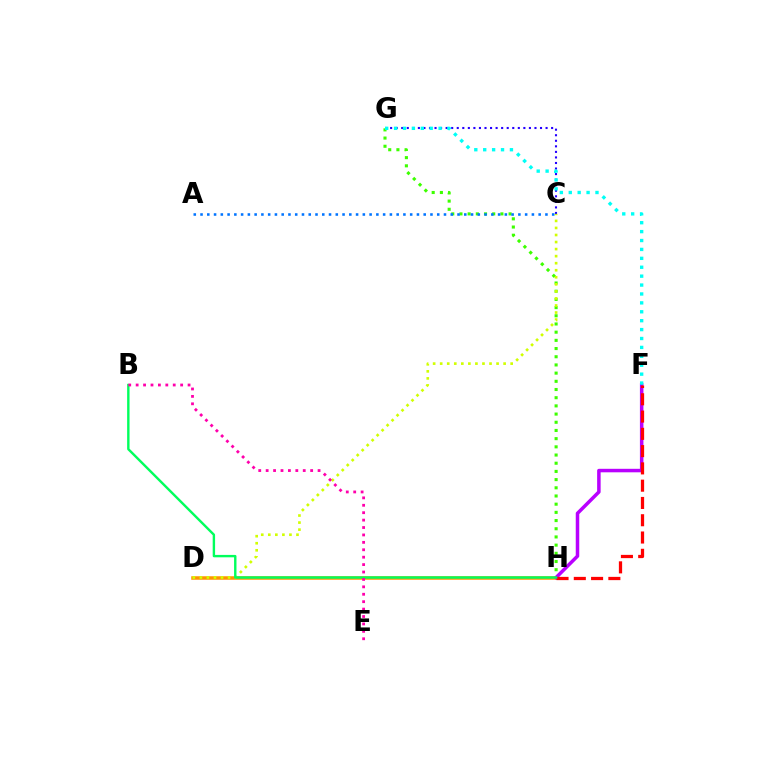{('C', 'G'): [{'color': '#2500ff', 'line_style': 'dotted', 'thickness': 1.51}], ('G', 'H'): [{'color': '#3dff00', 'line_style': 'dotted', 'thickness': 2.23}], ('D', 'H'): [{'color': '#ff9400', 'line_style': 'solid', 'thickness': 2.53}], ('F', 'H'): [{'color': '#b900ff', 'line_style': 'solid', 'thickness': 2.52}, {'color': '#ff0000', 'line_style': 'dashed', 'thickness': 2.35}], ('C', 'D'): [{'color': '#d1ff00', 'line_style': 'dotted', 'thickness': 1.91}], ('B', 'H'): [{'color': '#00ff5c', 'line_style': 'solid', 'thickness': 1.73}], ('B', 'E'): [{'color': '#ff00ac', 'line_style': 'dotted', 'thickness': 2.01}], ('F', 'G'): [{'color': '#00fff6', 'line_style': 'dotted', 'thickness': 2.42}], ('A', 'C'): [{'color': '#0074ff', 'line_style': 'dotted', 'thickness': 1.84}]}